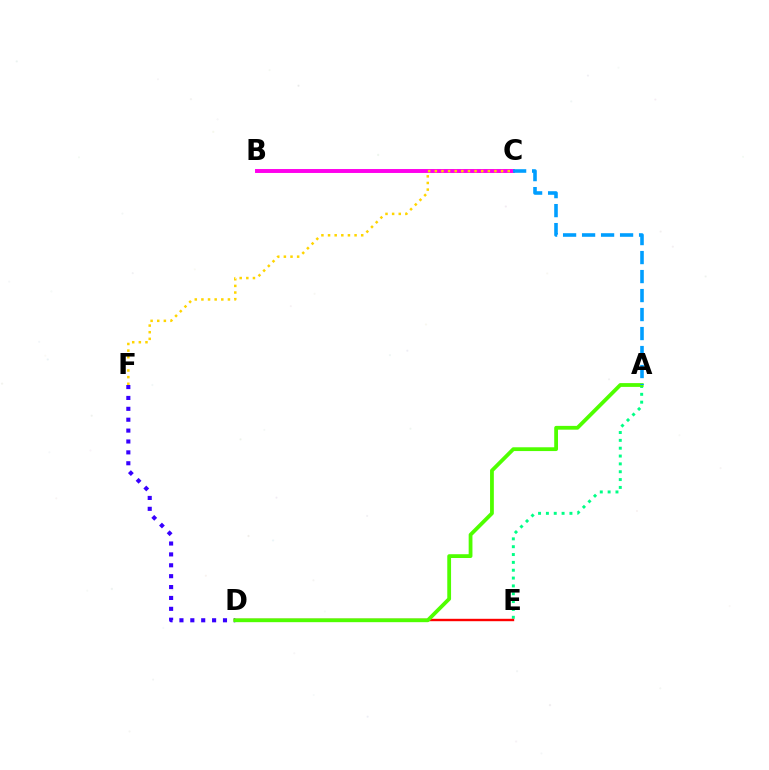{('A', 'E'): [{'color': '#00ff86', 'line_style': 'dotted', 'thickness': 2.13}], ('D', 'F'): [{'color': '#3700ff', 'line_style': 'dotted', 'thickness': 2.96}], ('D', 'E'): [{'color': '#ff0000', 'line_style': 'solid', 'thickness': 1.73}], ('B', 'C'): [{'color': '#ff00ed', 'line_style': 'solid', 'thickness': 2.83}], ('C', 'F'): [{'color': '#ffd500', 'line_style': 'dotted', 'thickness': 1.8}], ('A', 'D'): [{'color': '#4fff00', 'line_style': 'solid', 'thickness': 2.73}], ('A', 'C'): [{'color': '#009eff', 'line_style': 'dashed', 'thickness': 2.58}]}